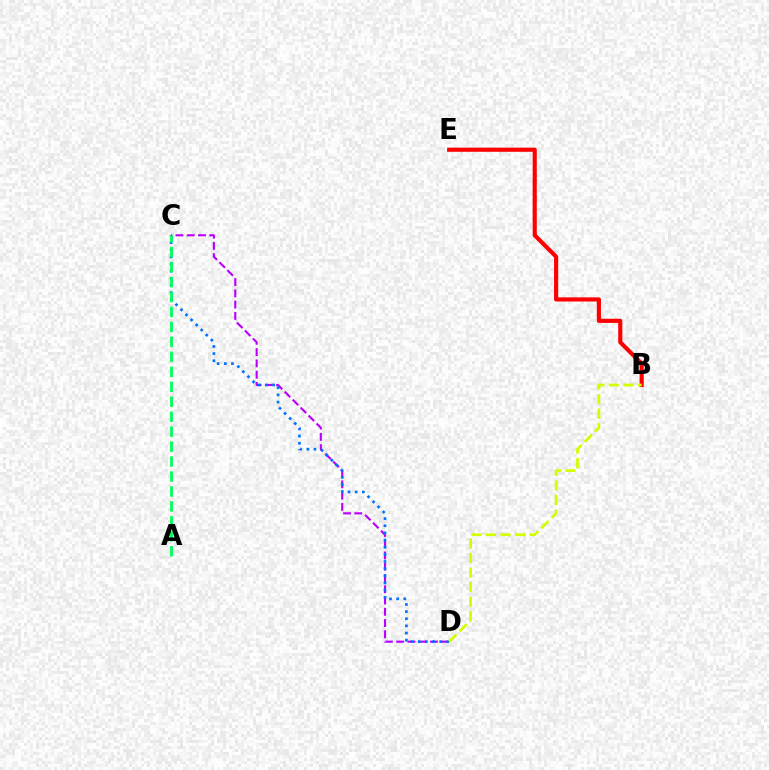{('B', 'E'): [{'color': '#ff0000', 'line_style': 'solid', 'thickness': 2.98}], ('C', 'D'): [{'color': '#b900ff', 'line_style': 'dashed', 'thickness': 1.53}, {'color': '#0074ff', 'line_style': 'dotted', 'thickness': 1.94}], ('A', 'C'): [{'color': '#00ff5c', 'line_style': 'dashed', 'thickness': 2.03}], ('B', 'D'): [{'color': '#d1ff00', 'line_style': 'dashed', 'thickness': 1.98}]}